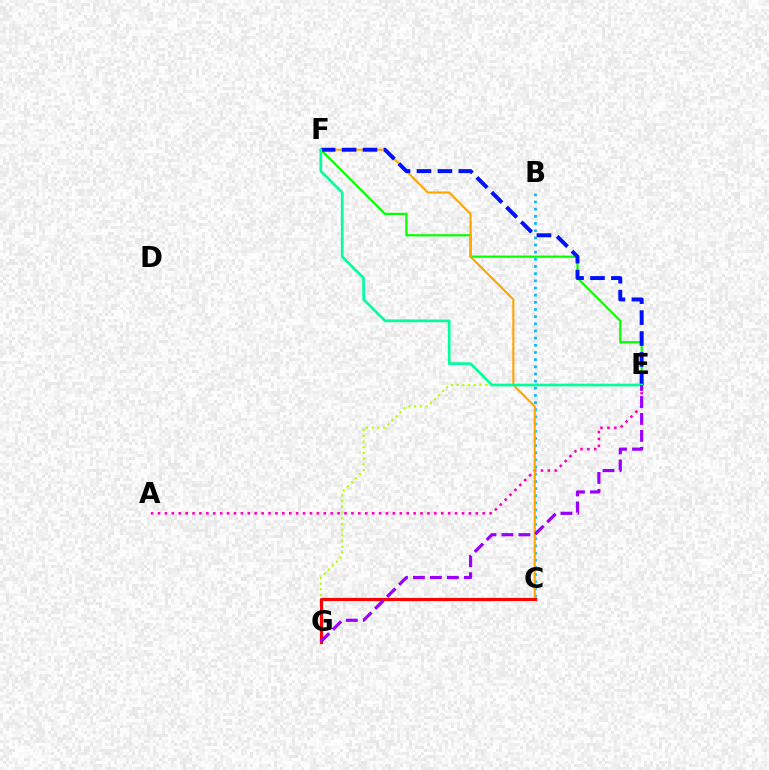{('A', 'E'): [{'color': '#ff00bd', 'line_style': 'dotted', 'thickness': 1.88}], ('E', 'F'): [{'color': '#08ff00', 'line_style': 'solid', 'thickness': 1.6}, {'color': '#0010ff', 'line_style': 'dashed', 'thickness': 2.84}, {'color': '#00ff9d', 'line_style': 'solid', 'thickness': 1.93}], ('B', 'C'): [{'color': '#00b5ff', 'line_style': 'dotted', 'thickness': 1.95}], ('C', 'F'): [{'color': '#ffa500', 'line_style': 'solid', 'thickness': 1.51}], ('E', 'G'): [{'color': '#b3ff00', 'line_style': 'dotted', 'thickness': 1.55}, {'color': '#9b00ff', 'line_style': 'dashed', 'thickness': 2.3}], ('C', 'G'): [{'color': '#ff0000', 'line_style': 'solid', 'thickness': 2.25}]}